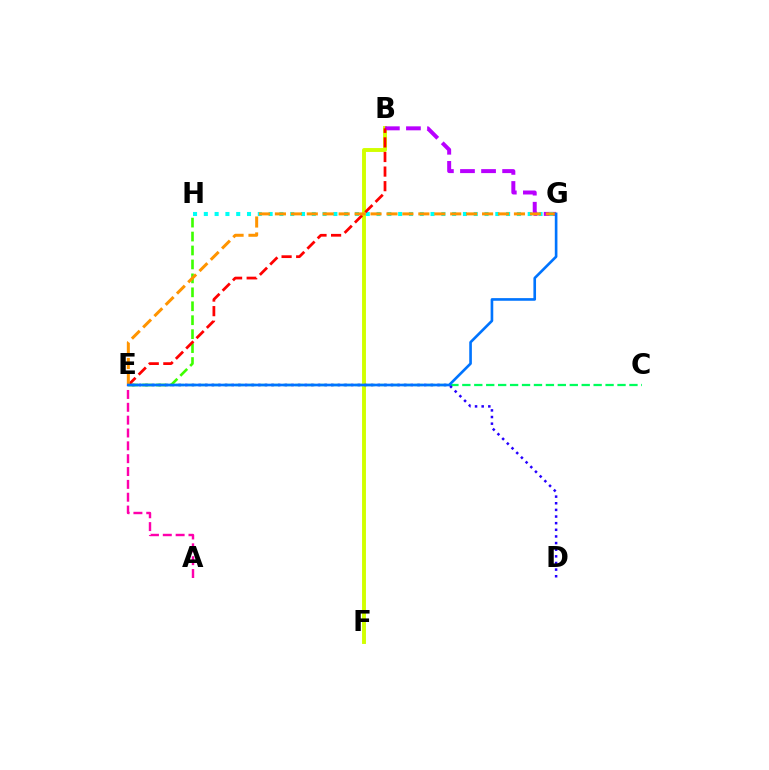{('C', 'E'): [{'color': '#00ff5c', 'line_style': 'dashed', 'thickness': 1.62}], ('B', 'F'): [{'color': '#d1ff00', 'line_style': 'solid', 'thickness': 2.82}], ('D', 'E'): [{'color': '#2500ff', 'line_style': 'dotted', 'thickness': 1.8}], ('B', 'G'): [{'color': '#b900ff', 'line_style': 'dashed', 'thickness': 2.86}], ('G', 'H'): [{'color': '#00fff6', 'line_style': 'dotted', 'thickness': 2.93}], ('E', 'H'): [{'color': '#3dff00', 'line_style': 'dashed', 'thickness': 1.89}], ('B', 'E'): [{'color': '#ff0000', 'line_style': 'dashed', 'thickness': 1.98}], ('E', 'G'): [{'color': '#ff9400', 'line_style': 'dashed', 'thickness': 2.16}, {'color': '#0074ff', 'line_style': 'solid', 'thickness': 1.9}], ('A', 'E'): [{'color': '#ff00ac', 'line_style': 'dashed', 'thickness': 1.75}]}